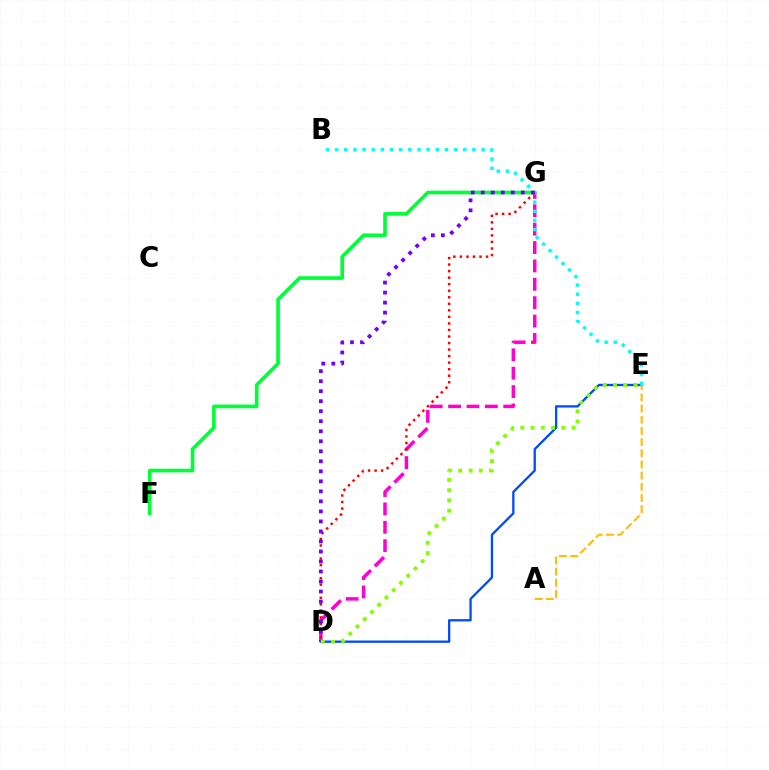{('F', 'G'): [{'color': '#00ff39', 'line_style': 'solid', 'thickness': 2.62}], ('D', 'E'): [{'color': '#004bff', 'line_style': 'solid', 'thickness': 1.66}, {'color': '#84ff00', 'line_style': 'dotted', 'thickness': 2.78}], ('D', 'G'): [{'color': '#ff00cf', 'line_style': 'dashed', 'thickness': 2.5}, {'color': '#ff0000', 'line_style': 'dotted', 'thickness': 1.78}, {'color': '#7200ff', 'line_style': 'dotted', 'thickness': 2.72}], ('B', 'E'): [{'color': '#00fff6', 'line_style': 'dotted', 'thickness': 2.49}], ('A', 'E'): [{'color': '#ffbd00', 'line_style': 'dashed', 'thickness': 1.52}]}